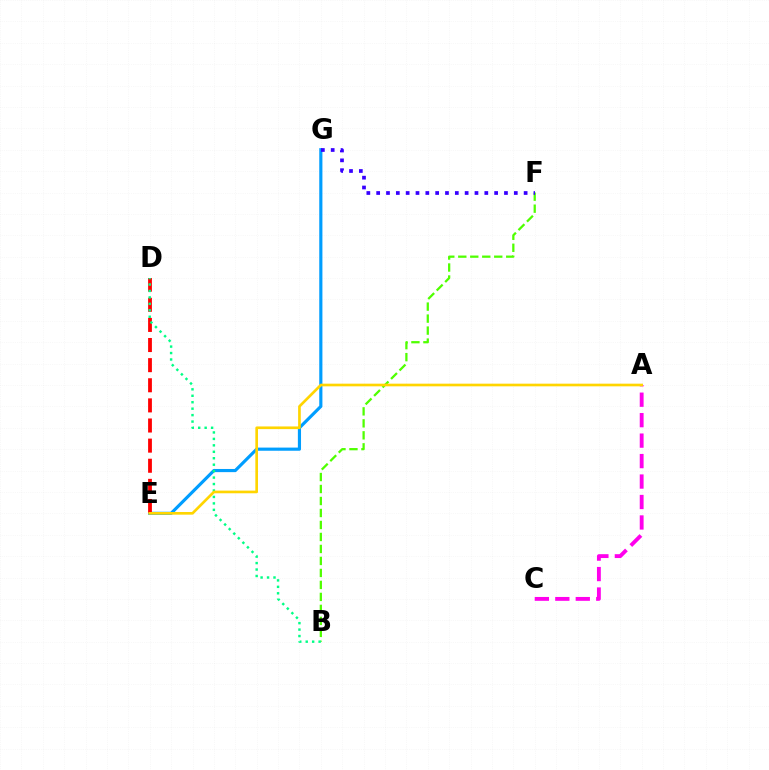{('B', 'F'): [{'color': '#4fff00', 'line_style': 'dashed', 'thickness': 1.63}], ('E', 'G'): [{'color': '#009eff', 'line_style': 'solid', 'thickness': 2.27}], ('D', 'E'): [{'color': '#ff0000', 'line_style': 'dashed', 'thickness': 2.73}], ('B', 'D'): [{'color': '#00ff86', 'line_style': 'dotted', 'thickness': 1.75}], ('A', 'C'): [{'color': '#ff00ed', 'line_style': 'dashed', 'thickness': 2.78}], ('F', 'G'): [{'color': '#3700ff', 'line_style': 'dotted', 'thickness': 2.67}], ('A', 'E'): [{'color': '#ffd500', 'line_style': 'solid', 'thickness': 1.92}]}